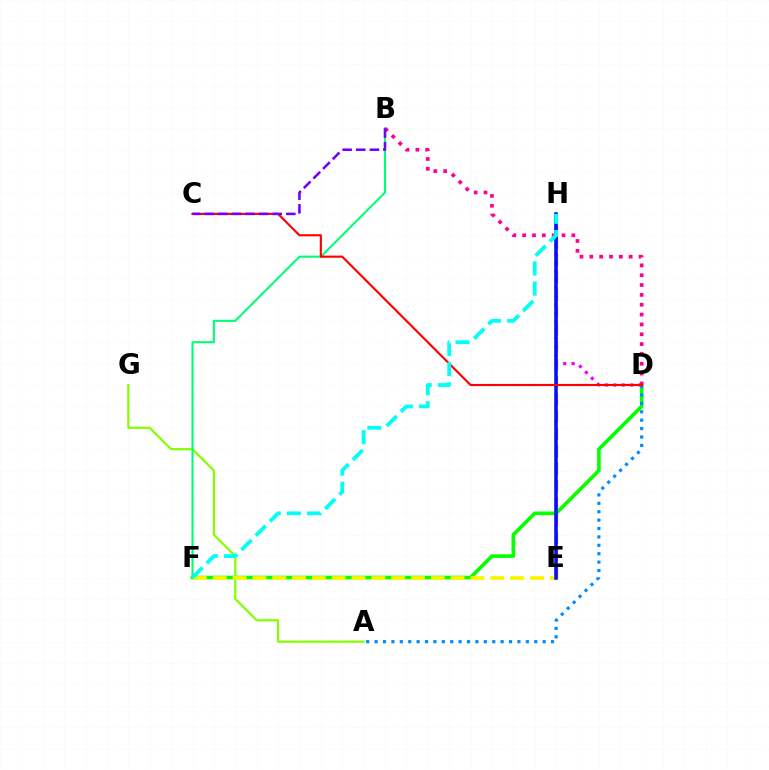{('D', 'F'): [{'color': '#08ff00', 'line_style': 'solid', 'thickness': 2.62}], ('A', 'D'): [{'color': '#008cff', 'line_style': 'dotted', 'thickness': 2.28}], ('A', 'G'): [{'color': '#84ff00', 'line_style': 'solid', 'thickness': 1.59}], ('E', 'H'): [{'color': '#ff7c00', 'line_style': 'dashed', 'thickness': 2.35}, {'color': '#0010ff', 'line_style': 'solid', 'thickness': 2.54}], ('B', 'F'): [{'color': '#00ff74', 'line_style': 'solid', 'thickness': 1.5}], ('D', 'H'): [{'color': '#ee00ff', 'line_style': 'dotted', 'thickness': 2.29}], ('E', 'F'): [{'color': '#fcf500', 'line_style': 'dashed', 'thickness': 2.69}], ('B', 'D'): [{'color': '#ff0094', 'line_style': 'dotted', 'thickness': 2.67}], ('C', 'D'): [{'color': '#ff0000', 'line_style': 'solid', 'thickness': 1.54}], ('B', 'C'): [{'color': '#7200ff', 'line_style': 'dashed', 'thickness': 1.85}], ('F', 'H'): [{'color': '#00fff6', 'line_style': 'dashed', 'thickness': 2.74}]}